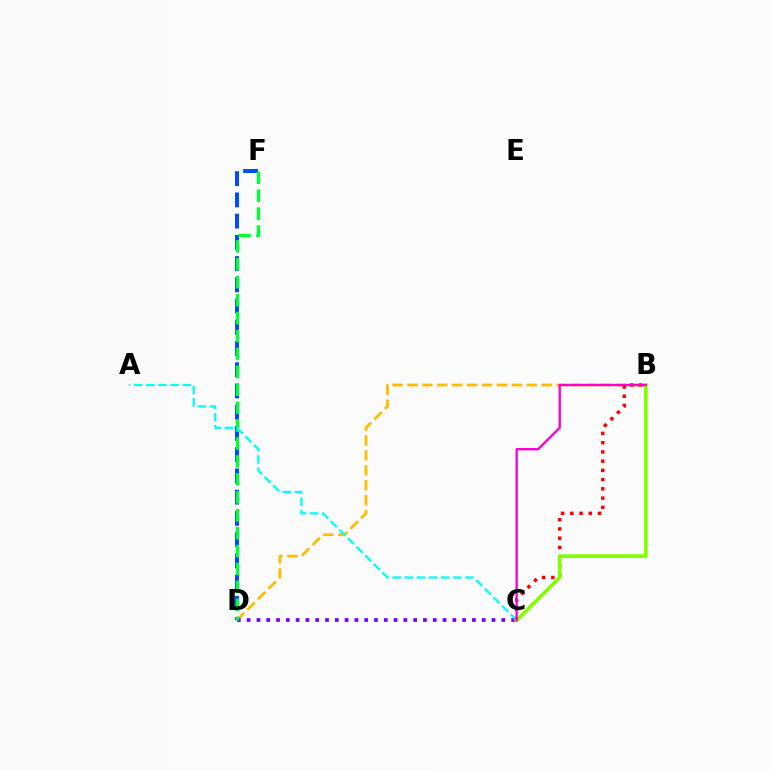{('B', 'D'): [{'color': '#ffbd00', 'line_style': 'dashed', 'thickness': 2.03}], ('C', 'D'): [{'color': '#7200ff', 'line_style': 'dotted', 'thickness': 2.66}], ('D', 'F'): [{'color': '#004bff', 'line_style': 'dashed', 'thickness': 2.88}, {'color': '#00ff39', 'line_style': 'dashed', 'thickness': 2.44}], ('A', 'C'): [{'color': '#00fff6', 'line_style': 'dashed', 'thickness': 1.65}], ('B', 'C'): [{'color': '#ff0000', 'line_style': 'dotted', 'thickness': 2.51}, {'color': '#84ff00', 'line_style': 'solid', 'thickness': 2.65}, {'color': '#ff00cf', 'line_style': 'solid', 'thickness': 1.69}]}